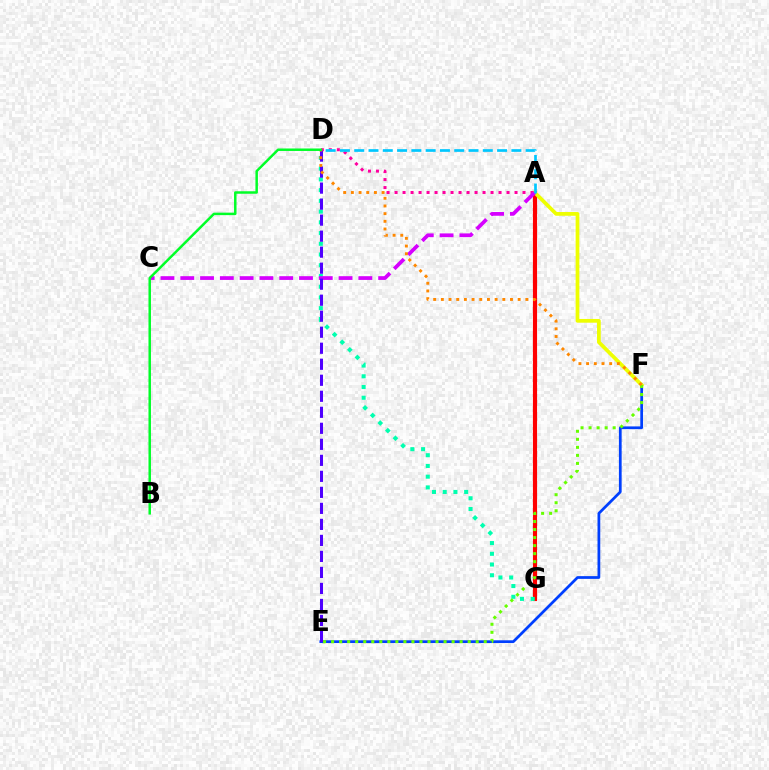{('A', 'G'): [{'color': '#ff0000', 'line_style': 'solid', 'thickness': 2.98}], ('D', 'G'): [{'color': '#00ffaf', 'line_style': 'dotted', 'thickness': 2.92}], ('E', 'F'): [{'color': '#003fff', 'line_style': 'solid', 'thickness': 1.97}, {'color': '#66ff00', 'line_style': 'dotted', 'thickness': 2.18}], ('A', 'D'): [{'color': '#ff00a0', 'line_style': 'dotted', 'thickness': 2.17}, {'color': '#00c7ff', 'line_style': 'dashed', 'thickness': 1.94}], ('A', 'F'): [{'color': '#eeff00', 'line_style': 'solid', 'thickness': 2.69}], ('A', 'C'): [{'color': '#d600ff', 'line_style': 'dashed', 'thickness': 2.69}], ('D', 'E'): [{'color': '#4f00ff', 'line_style': 'dashed', 'thickness': 2.18}], ('D', 'F'): [{'color': '#ff8800', 'line_style': 'dotted', 'thickness': 2.09}], ('B', 'D'): [{'color': '#00ff27', 'line_style': 'solid', 'thickness': 1.79}]}